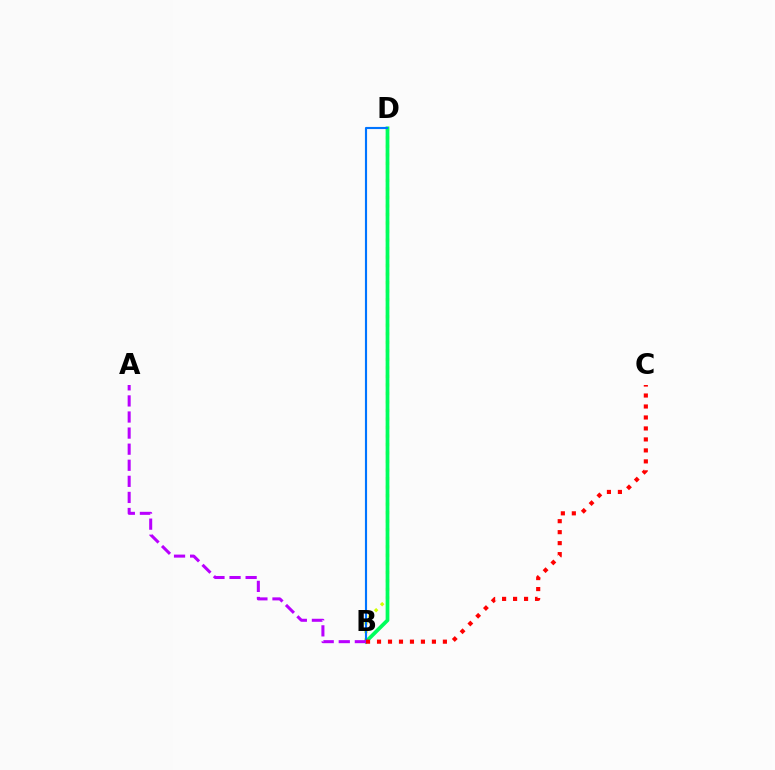{('B', 'D'): [{'color': '#d1ff00', 'line_style': 'dotted', 'thickness': 2.31}, {'color': '#00ff5c', 'line_style': 'solid', 'thickness': 2.69}, {'color': '#0074ff', 'line_style': 'solid', 'thickness': 1.54}], ('A', 'B'): [{'color': '#b900ff', 'line_style': 'dashed', 'thickness': 2.18}], ('B', 'C'): [{'color': '#ff0000', 'line_style': 'dotted', 'thickness': 2.98}]}